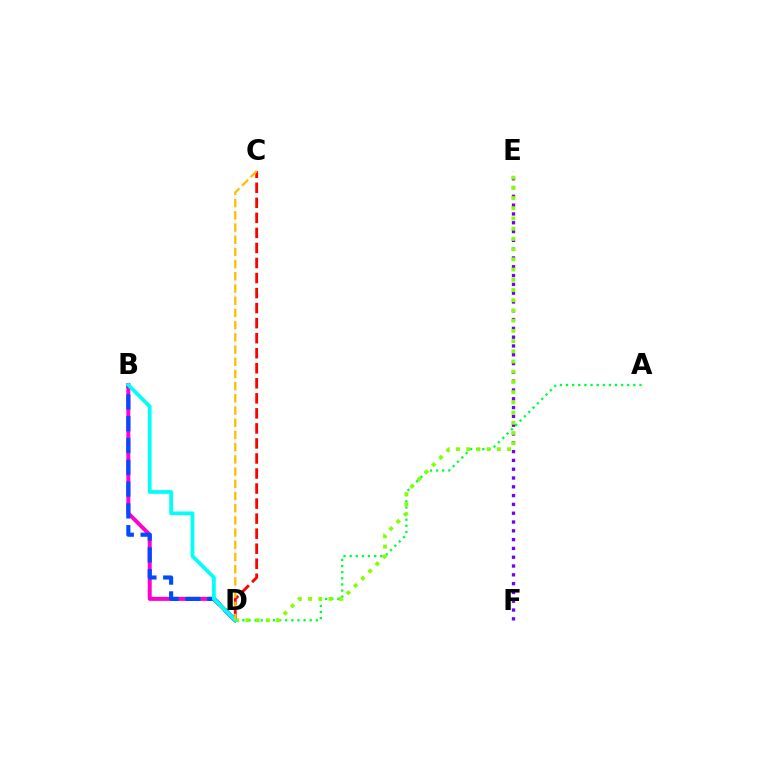{('C', 'D'): [{'color': '#ff0000', 'line_style': 'dashed', 'thickness': 2.04}, {'color': '#ffbd00', 'line_style': 'dashed', 'thickness': 1.66}], ('B', 'D'): [{'color': '#ff00cf', 'line_style': 'solid', 'thickness': 2.86}, {'color': '#004bff', 'line_style': 'dashed', 'thickness': 2.96}, {'color': '#00fff6', 'line_style': 'solid', 'thickness': 2.7}], ('A', 'D'): [{'color': '#00ff39', 'line_style': 'dotted', 'thickness': 1.66}], ('E', 'F'): [{'color': '#7200ff', 'line_style': 'dotted', 'thickness': 2.39}], ('D', 'E'): [{'color': '#84ff00', 'line_style': 'dotted', 'thickness': 2.78}]}